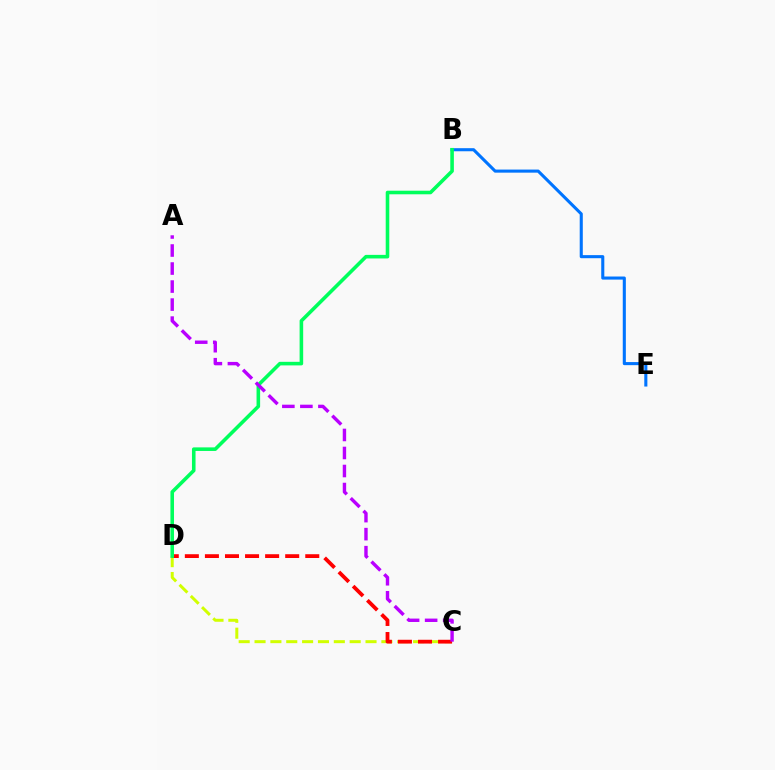{('C', 'D'): [{'color': '#d1ff00', 'line_style': 'dashed', 'thickness': 2.15}, {'color': '#ff0000', 'line_style': 'dashed', 'thickness': 2.73}], ('B', 'E'): [{'color': '#0074ff', 'line_style': 'solid', 'thickness': 2.22}], ('B', 'D'): [{'color': '#00ff5c', 'line_style': 'solid', 'thickness': 2.58}], ('A', 'C'): [{'color': '#b900ff', 'line_style': 'dashed', 'thickness': 2.45}]}